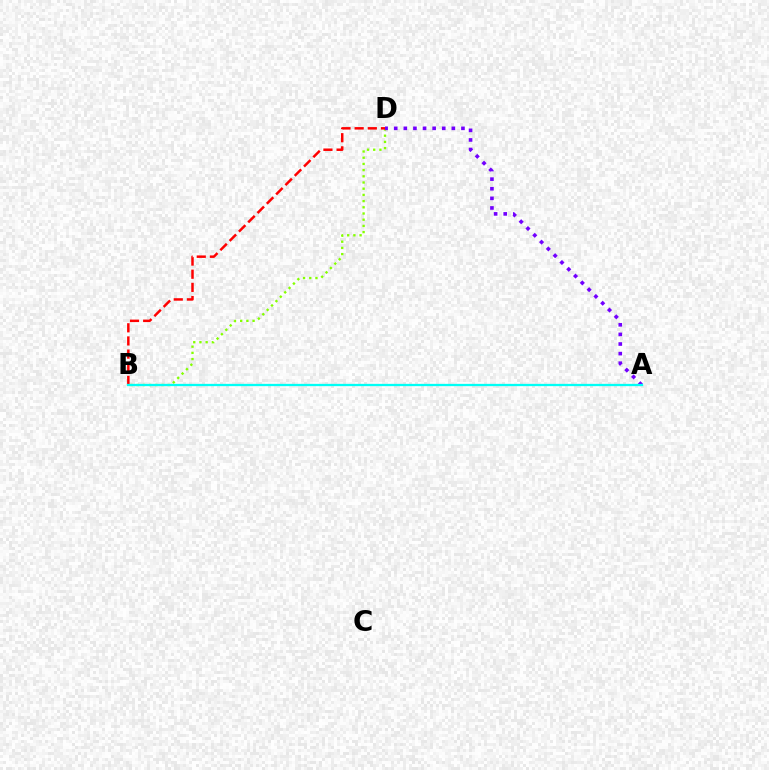{('B', 'D'): [{'color': '#84ff00', 'line_style': 'dotted', 'thickness': 1.68}, {'color': '#ff0000', 'line_style': 'dashed', 'thickness': 1.79}], ('A', 'D'): [{'color': '#7200ff', 'line_style': 'dotted', 'thickness': 2.61}], ('A', 'B'): [{'color': '#00fff6', 'line_style': 'solid', 'thickness': 1.65}]}